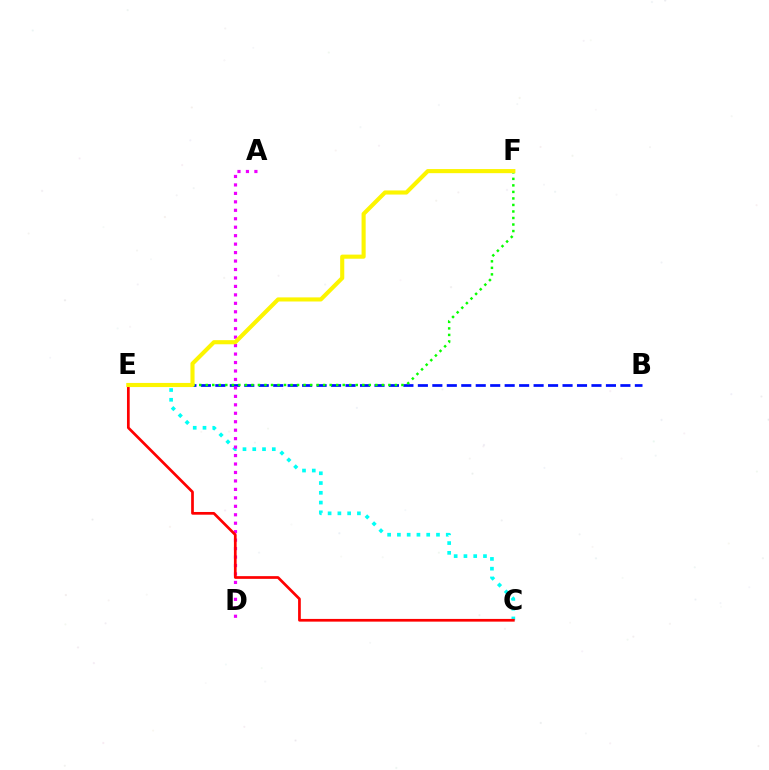{('B', 'E'): [{'color': '#0010ff', 'line_style': 'dashed', 'thickness': 1.97}], ('E', 'F'): [{'color': '#08ff00', 'line_style': 'dotted', 'thickness': 1.77}, {'color': '#fcf500', 'line_style': 'solid', 'thickness': 2.96}], ('C', 'E'): [{'color': '#00fff6', 'line_style': 'dotted', 'thickness': 2.65}, {'color': '#ff0000', 'line_style': 'solid', 'thickness': 1.95}], ('A', 'D'): [{'color': '#ee00ff', 'line_style': 'dotted', 'thickness': 2.3}]}